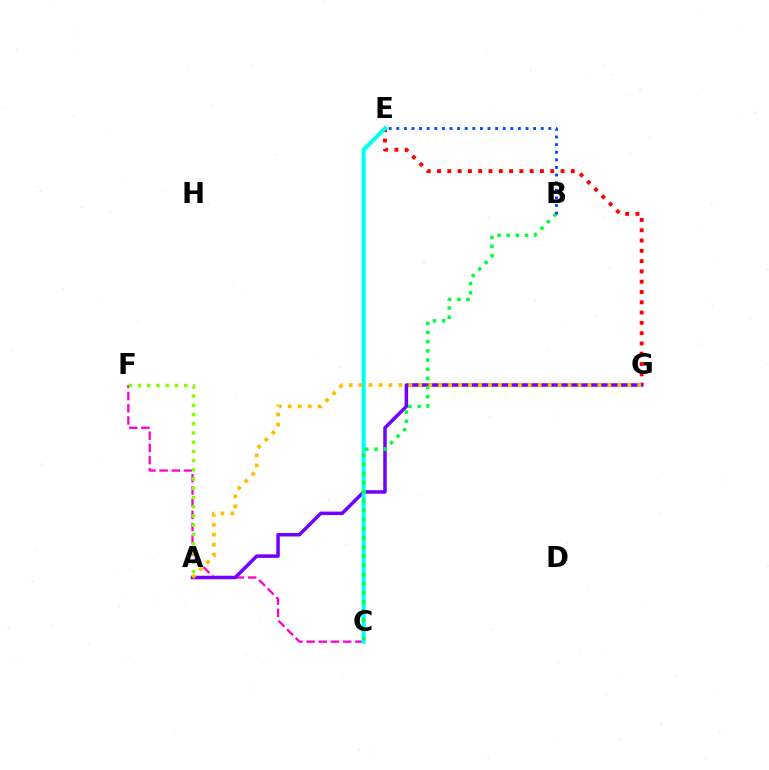{('E', 'G'): [{'color': '#ff0000', 'line_style': 'dotted', 'thickness': 2.8}], ('C', 'F'): [{'color': '#ff00cf', 'line_style': 'dashed', 'thickness': 1.66}], ('A', 'F'): [{'color': '#84ff00', 'line_style': 'dotted', 'thickness': 2.51}], ('A', 'G'): [{'color': '#7200ff', 'line_style': 'solid', 'thickness': 2.53}, {'color': '#ffbd00', 'line_style': 'dotted', 'thickness': 2.7}], ('C', 'E'): [{'color': '#00fff6', 'line_style': 'solid', 'thickness': 2.94}], ('B', 'C'): [{'color': '#00ff39', 'line_style': 'dotted', 'thickness': 2.49}], ('B', 'E'): [{'color': '#004bff', 'line_style': 'dotted', 'thickness': 2.07}]}